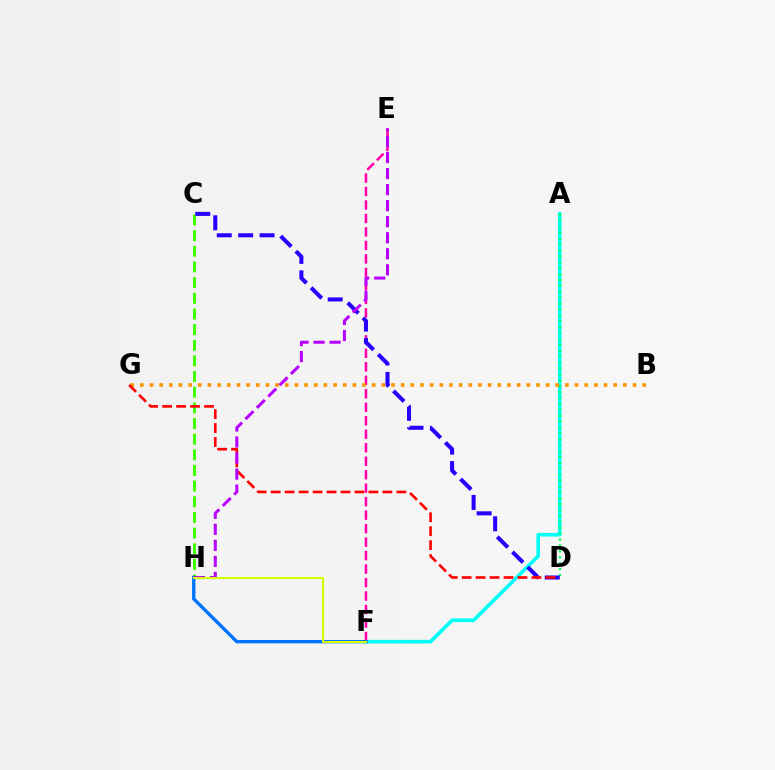{('A', 'F'): [{'color': '#00fff6', 'line_style': 'solid', 'thickness': 2.6}], ('C', 'H'): [{'color': '#3dff00', 'line_style': 'dashed', 'thickness': 2.13}], ('E', 'F'): [{'color': '#ff00ac', 'line_style': 'dashed', 'thickness': 1.83}], ('A', 'D'): [{'color': '#00ff5c', 'line_style': 'dotted', 'thickness': 1.6}], ('F', 'H'): [{'color': '#0074ff', 'line_style': 'solid', 'thickness': 2.42}, {'color': '#d1ff00', 'line_style': 'solid', 'thickness': 1.5}], ('B', 'G'): [{'color': '#ff9400', 'line_style': 'dotted', 'thickness': 2.62}], ('C', 'D'): [{'color': '#2500ff', 'line_style': 'dashed', 'thickness': 2.91}], ('D', 'G'): [{'color': '#ff0000', 'line_style': 'dashed', 'thickness': 1.9}], ('E', 'H'): [{'color': '#b900ff', 'line_style': 'dashed', 'thickness': 2.18}]}